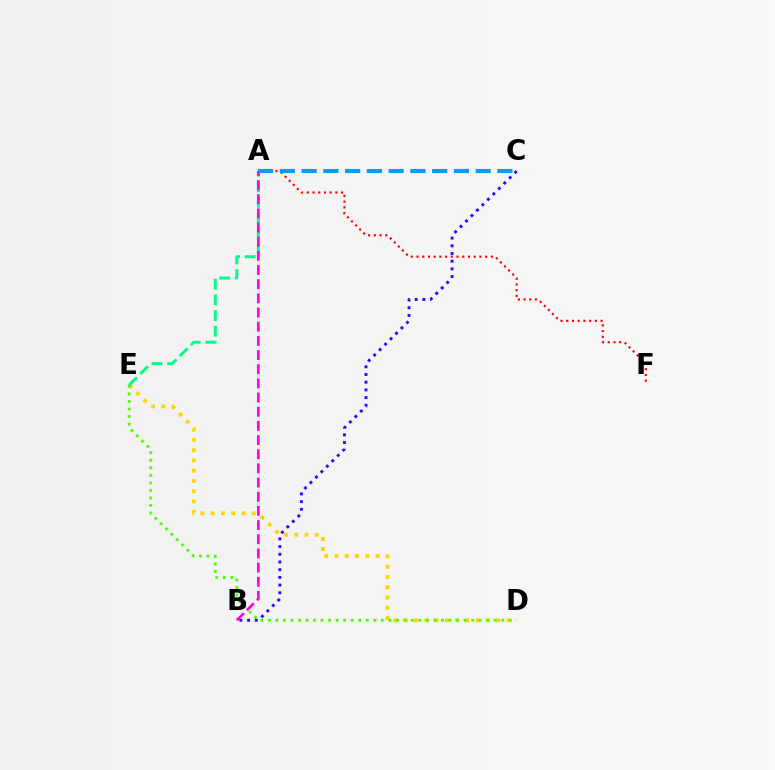{('D', 'E'): [{'color': '#ffd500', 'line_style': 'dotted', 'thickness': 2.79}, {'color': '#4fff00', 'line_style': 'dotted', 'thickness': 2.05}], ('A', 'F'): [{'color': '#ff0000', 'line_style': 'dotted', 'thickness': 1.55}], ('A', 'C'): [{'color': '#009eff', 'line_style': 'dashed', 'thickness': 2.96}], ('A', 'E'): [{'color': '#00ff86', 'line_style': 'dashed', 'thickness': 2.12}], ('A', 'B'): [{'color': '#ff00ed', 'line_style': 'dashed', 'thickness': 1.93}], ('B', 'C'): [{'color': '#3700ff', 'line_style': 'dotted', 'thickness': 2.09}]}